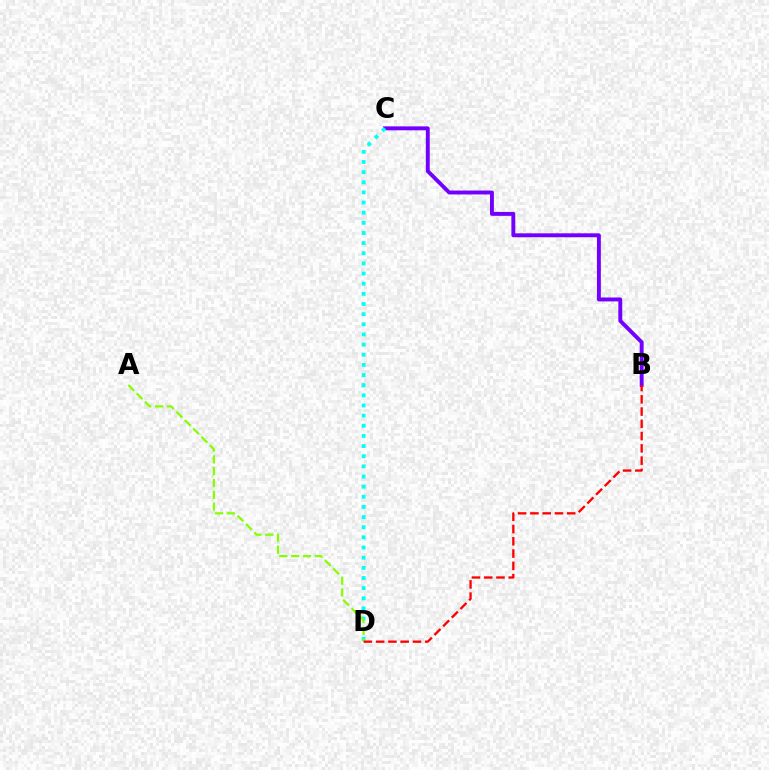{('B', 'C'): [{'color': '#7200ff', 'line_style': 'solid', 'thickness': 2.82}], ('C', 'D'): [{'color': '#00fff6', 'line_style': 'dotted', 'thickness': 2.76}], ('A', 'D'): [{'color': '#84ff00', 'line_style': 'dashed', 'thickness': 1.61}], ('B', 'D'): [{'color': '#ff0000', 'line_style': 'dashed', 'thickness': 1.67}]}